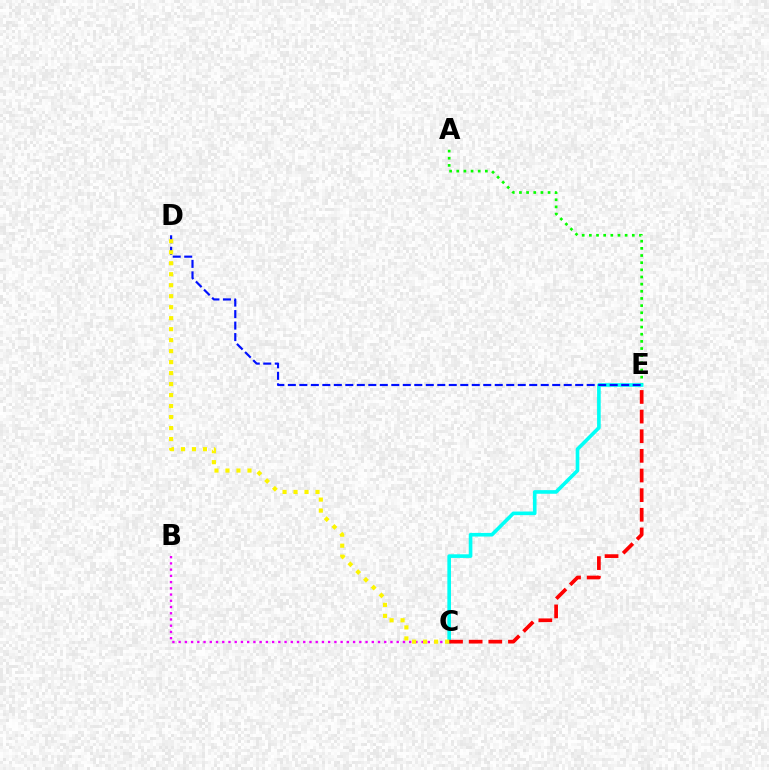{('A', 'E'): [{'color': '#08ff00', 'line_style': 'dotted', 'thickness': 1.94}], ('B', 'C'): [{'color': '#ee00ff', 'line_style': 'dotted', 'thickness': 1.69}], ('C', 'E'): [{'color': '#00fff6', 'line_style': 'solid', 'thickness': 2.61}, {'color': '#ff0000', 'line_style': 'dashed', 'thickness': 2.67}], ('D', 'E'): [{'color': '#0010ff', 'line_style': 'dashed', 'thickness': 1.56}], ('C', 'D'): [{'color': '#fcf500', 'line_style': 'dotted', 'thickness': 2.99}]}